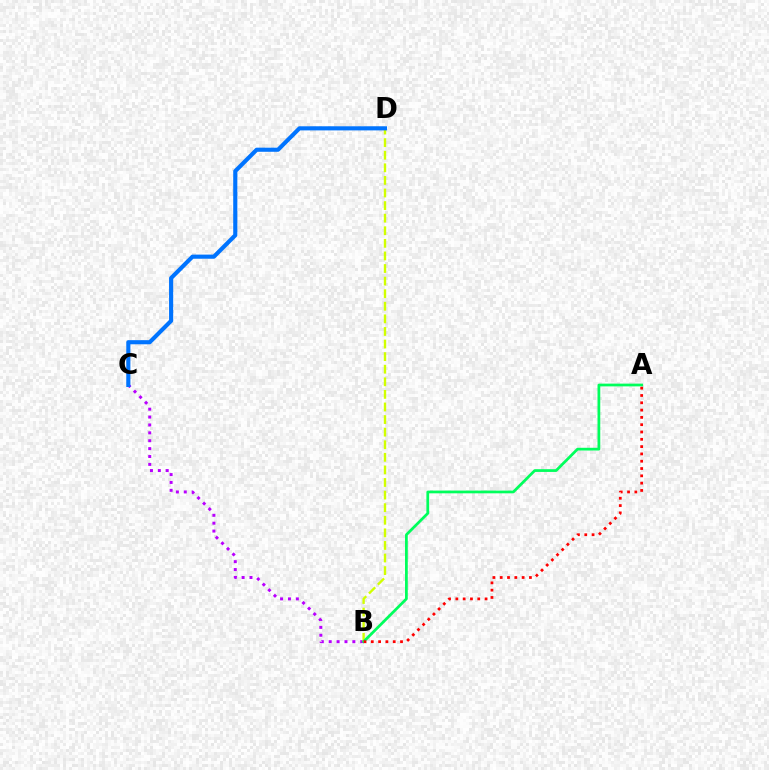{('B', 'C'): [{'color': '#b900ff', 'line_style': 'dotted', 'thickness': 2.14}], ('B', 'D'): [{'color': '#d1ff00', 'line_style': 'dashed', 'thickness': 1.71}], ('A', 'B'): [{'color': '#00ff5c', 'line_style': 'solid', 'thickness': 1.98}, {'color': '#ff0000', 'line_style': 'dotted', 'thickness': 1.98}], ('C', 'D'): [{'color': '#0074ff', 'line_style': 'solid', 'thickness': 2.97}]}